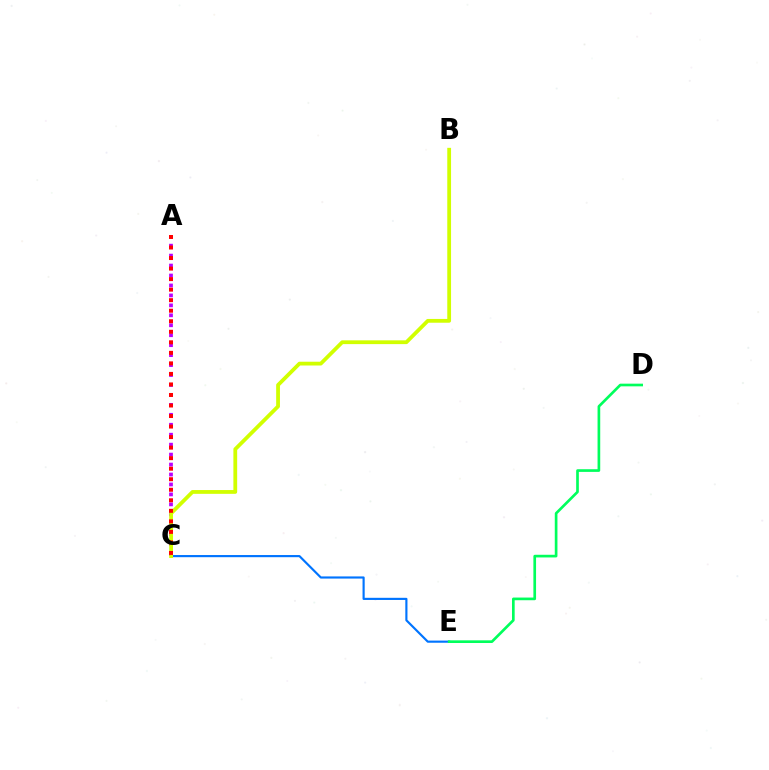{('A', 'C'): [{'color': '#b900ff', 'line_style': 'dotted', 'thickness': 2.7}, {'color': '#ff0000', 'line_style': 'dotted', 'thickness': 2.86}], ('C', 'E'): [{'color': '#0074ff', 'line_style': 'solid', 'thickness': 1.55}], ('B', 'C'): [{'color': '#d1ff00', 'line_style': 'solid', 'thickness': 2.72}], ('D', 'E'): [{'color': '#00ff5c', 'line_style': 'solid', 'thickness': 1.92}]}